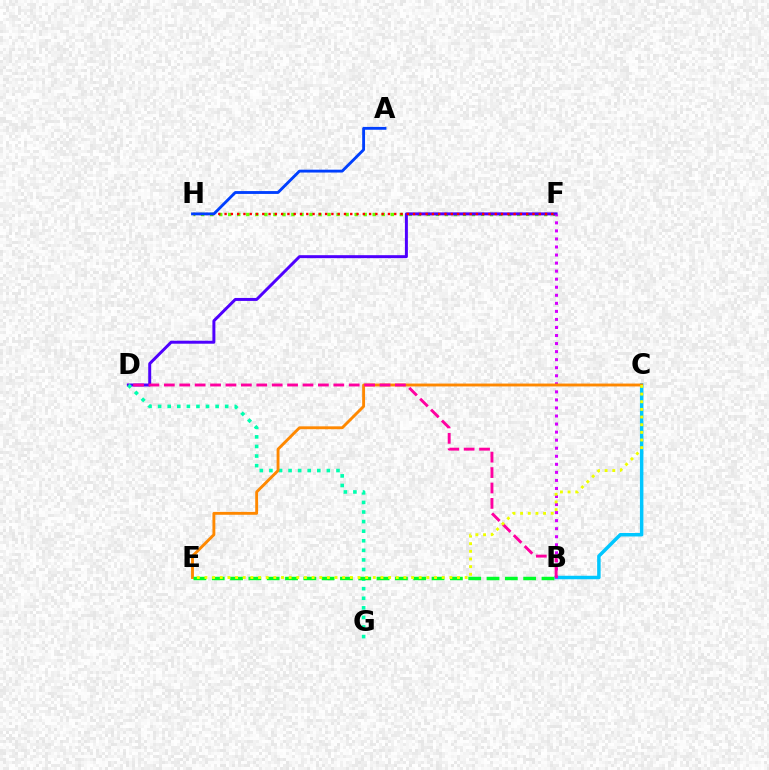{('B', 'C'): [{'color': '#00c7ff', 'line_style': 'solid', 'thickness': 2.51}], ('F', 'H'): [{'color': '#66ff00', 'line_style': 'dotted', 'thickness': 2.45}, {'color': '#ff0000', 'line_style': 'dotted', 'thickness': 1.71}], ('D', 'F'): [{'color': '#4f00ff', 'line_style': 'solid', 'thickness': 2.14}], ('D', 'G'): [{'color': '#00ffaf', 'line_style': 'dotted', 'thickness': 2.6}], ('B', 'F'): [{'color': '#d600ff', 'line_style': 'dotted', 'thickness': 2.19}], ('C', 'E'): [{'color': '#ff8800', 'line_style': 'solid', 'thickness': 2.08}, {'color': '#eeff00', 'line_style': 'dotted', 'thickness': 2.08}], ('B', 'D'): [{'color': '#ff00a0', 'line_style': 'dashed', 'thickness': 2.09}], ('A', 'H'): [{'color': '#003fff', 'line_style': 'solid', 'thickness': 2.05}], ('B', 'E'): [{'color': '#00ff27', 'line_style': 'dashed', 'thickness': 2.49}]}